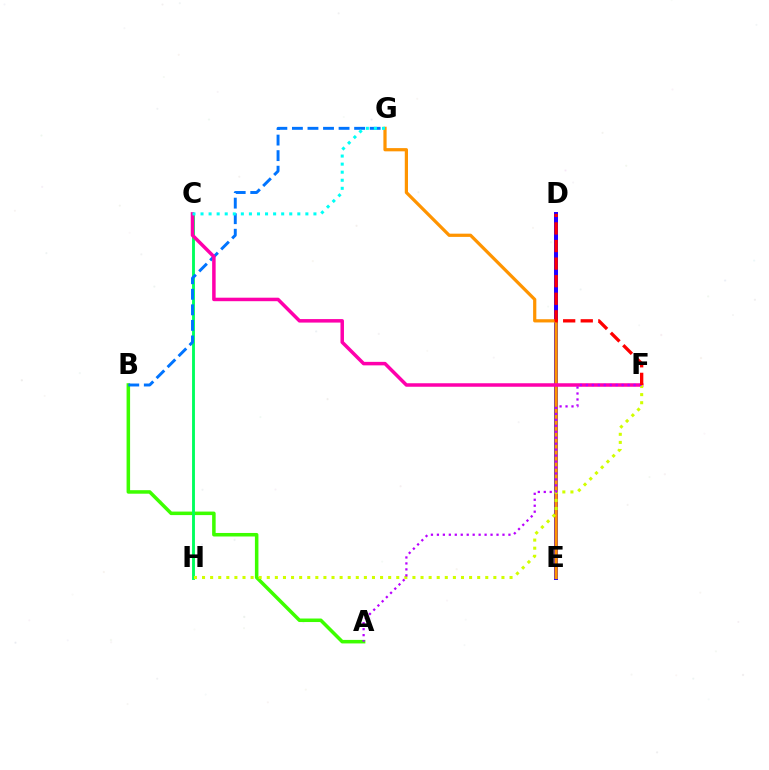{('D', 'E'): [{'color': '#2500ff', 'line_style': 'solid', 'thickness': 2.89}], ('A', 'B'): [{'color': '#3dff00', 'line_style': 'solid', 'thickness': 2.54}], ('C', 'H'): [{'color': '#00ff5c', 'line_style': 'solid', 'thickness': 2.07}], ('B', 'G'): [{'color': '#0074ff', 'line_style': 'dashed', 'thickness': 2.11}], ('E', 'G'): [{'color': '#ff9400', 'line_style': 'solid', 'thickness': 2.32}], ('C', 'F'): [{'color': '#ff00ac', 'line_style': 'solid', 'thickness': 2.52}], ('F', 'H'): [{'color': '#d1ff00', 'line_style': 'dotted', 'thickness': 2.2}], ('C', 'G'): [{'color': '#00fff6', 'line_style': 'dotted', 'thickness': 2.19}], ('A', 'F'): [{'color': '#b900ff', 'line_style': 'dotted', 'thickness': 1.62}], ('D', 'F'): [{'color': '#ff0000', 'line_style': 'dashed', 'thickness': 2.39}]}